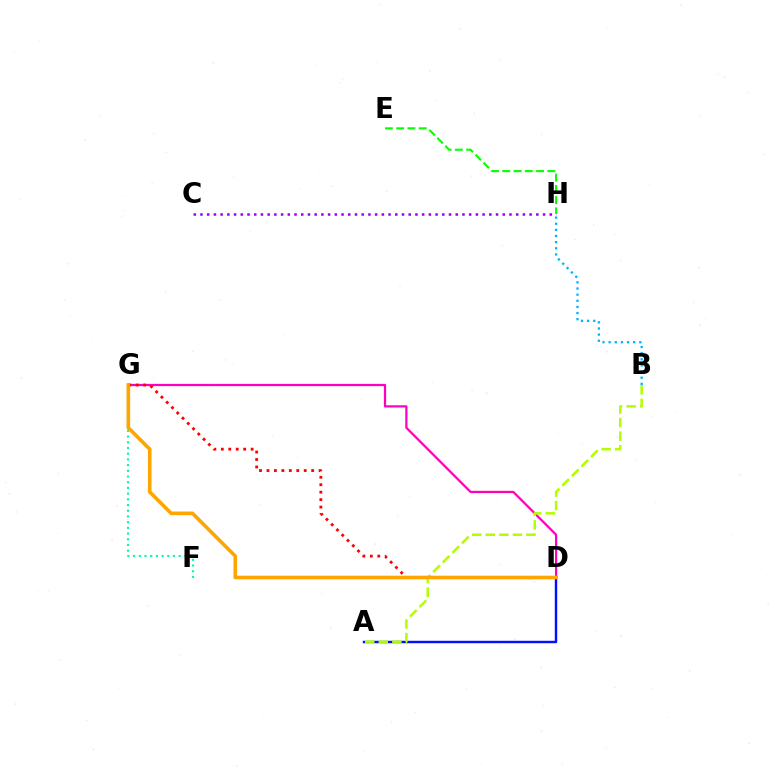{('B', 'H'): [{'color': '#00b5ff', 'line_style': 'dotted', 'thickness': 1.67}], ('D', 'G'): [{'color': '#ff00bd', 'line_style': 'solid', 'thickness': 1.61}, {'color': '#ff0000', 'line_style': 'dotted', 'thickness': 2.02}, {'color': '#ffa500', 'line_style': 'solid', 'thickness': 2.61}], ('C', 'H'): [{'color': '#9b00ff', 'line_style': 'dotted', 'thickness': 1.83}], ('F', 'G'): [{'color': '#00ff9d', 'line_style': 'dotted', 'thickness': 1.55}], ('E', 'H'): [{'color': '#08ff00', 'line_style': 'dashed', 'thickness': 1.53}], ('A', 'D'): [{'color': '#0010ff', 'line_style': 'solid', 'thickness': 1.75}], ('A', 'B'): [{'color': '#b3ff00', 'line_style': 'dashed', 'thickness': 1.84}]}